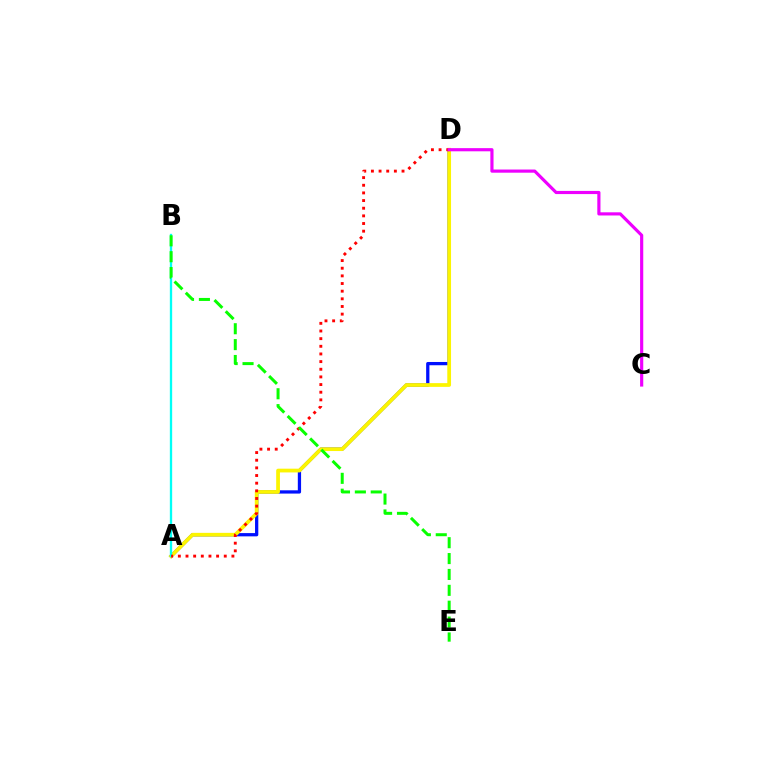{('A', 'D'): [{'color': '#0010ff', 'line_style': 'solid', 'thickness': 2.35}, {'color': '#fcf500', 'line_style': 'solid', 'thickness': 2.7}, {'color': '#ff0000', 'line_style': 'dotted', 'thickness': 2.08}], ('A', 'B'): [{'color': '#00fff6', 'line_style': 'solid', 'thickness': 1.67}], ('B', 'E'): [{'color': '#08ff00', 'line_style': 'dashed', 'thickness': 2.16}], ('C', 'D'): [{'color': '#ee00ff', 'line_style': 'solid', 'thickness': 2.28}]}